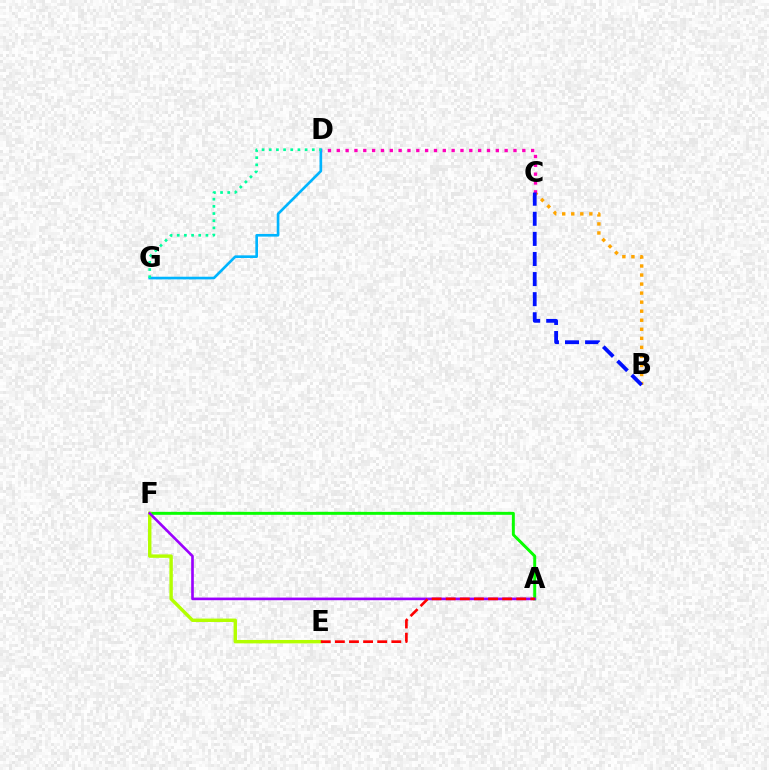{('B', 'C'): [{'color': '#ffa500', 'line_style': 'dotted', 'thickness': 2.46}, {'color': '#0010ff', 'line_style': 'dashed', 'thickness': 2.73}], ('A', 'F'): [{'color': '#08ff00', 'line_style': 'solid', 'thickness': 2.14}, {'color': '#9b00ff', 'line_style': 'solid', 'thickness': 1.91}], ('E', 'F'): [{'color': '#b3ff00', 'line_style': 'solid', 'thickness': 2.46}], ('C', 'D'): [{'color': '#ff00bd', 'line_style': 'dotted', 'thickness': 2.4}], ('D', 'G'): [{'color': '#00b5ff', 'line_style': 'solid', 'thickness': 1.91}, {'color': '#00ff9d', 'line_style': 'dotted', 'thickness': 1.95}], ('A', 'E'): [{'color': '#ff0000', 'line_style': 'dashed', 'thickness': 1.92}]}